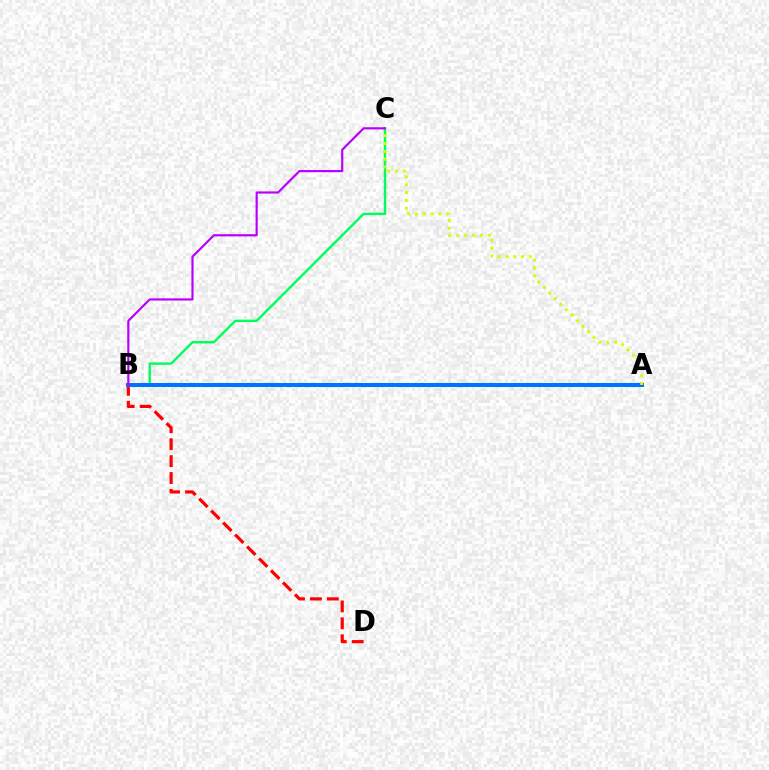{('B', 'D'): [{'color': '#ff0000', 'line_style': 'dashed', 'thickness': 2.3}], ('B', 'C'): [{'color': '#00ff5c', 'line_style': 'solid', 'thickness': 1.74}, {'color': '#b900ff', 'line_style': 'solid', 'thickness': 1.57}], ('A', 'B'): [{'color': '#0074ff', 'line_style': 'solid', 'thickness': 2.89}], ('A', 'C'): [{'color': '#d1ff00', 'line_style': 'dotted', 'thickness': 2.13}]}